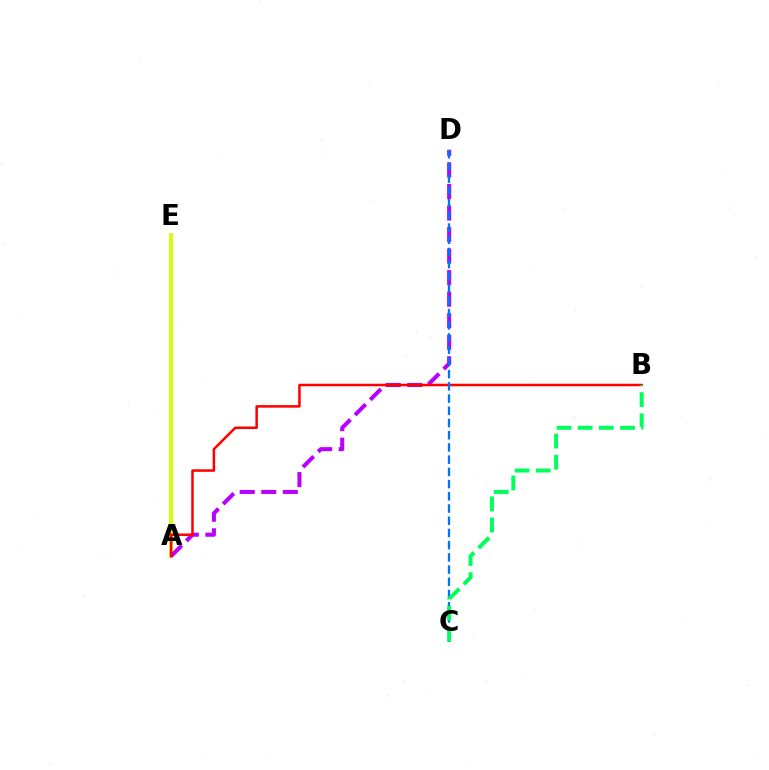{('A', 'E'): [{'color': '#d1ff00', 'line_style': 'solid', 'thickness': 2.77}], ('A', 'D'): [{'color': '#b900ff', 'line_style': 'dashed', 'thickness': 2.93}], ('A', 'B'): [{'color': '#ff0000', 'line_style': 'solid', 'thickness': 1.81}], ('C', 'D'): [{'color': '#0074ff', 'line_style': 'dashed', 'thickness': 1.66}], ('B', 'C'): [{'color': '#00ff5c', 'line_style': 'dashed', 'thickness': 2.87}]}